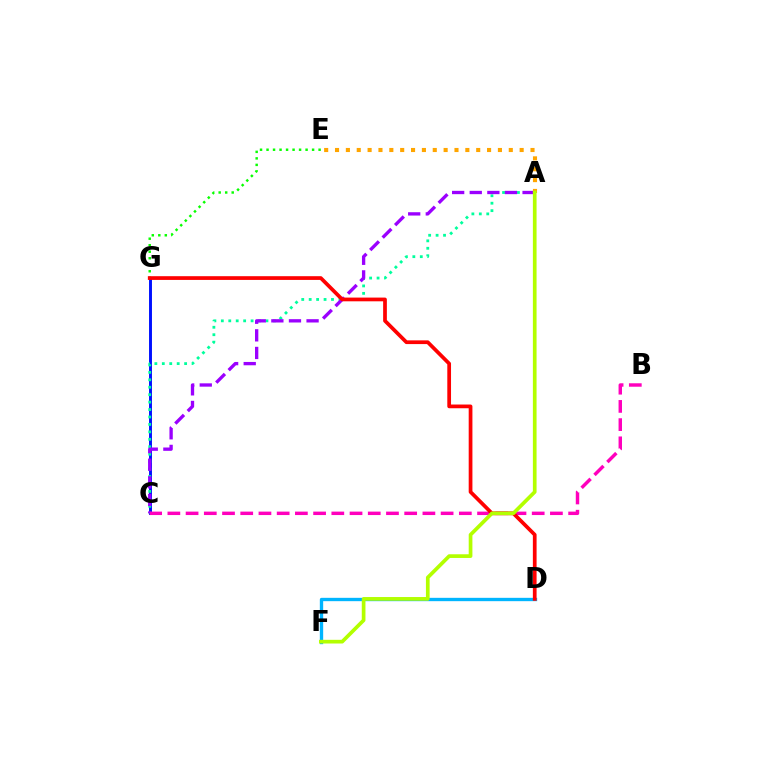{('E', 'G'): [{'color': '#08ff00', 'line_style': 'dotted', 'thickness': 1.77}], ('C', 'G'): [{'color': '#0010ff', 'line_style': 'solid', 'thickness': 2.11}], ('D', 'F'): [{'color': '#00b5ff', 'line_style': 'solid', 'thickness': 2.4}], ('A', 'C'): [{'color': '#00ff9d', 'line_style': 'dotted', 'thickness': 2.02}, {'color': '#9b00ff', 'line_style': 'dashed', 'thickness': 2.39}], ('B', 'C'): [{'color': '#ff00bd', 'line_style': 'dashed', 'thickness': 2.47}], ('A', 'E'): [{'color': '#ffa500', 'line_style': 'dotted', 'thickness': 2.95}], ('D', 'G'): [{'color': '#ff0000', 'line_style': 'solid', 'thickness': 2.68}], ('A', 'F'): [{'color': '#b3ff00', 'line_style': 'solid', 'thickness': 2.66}]}